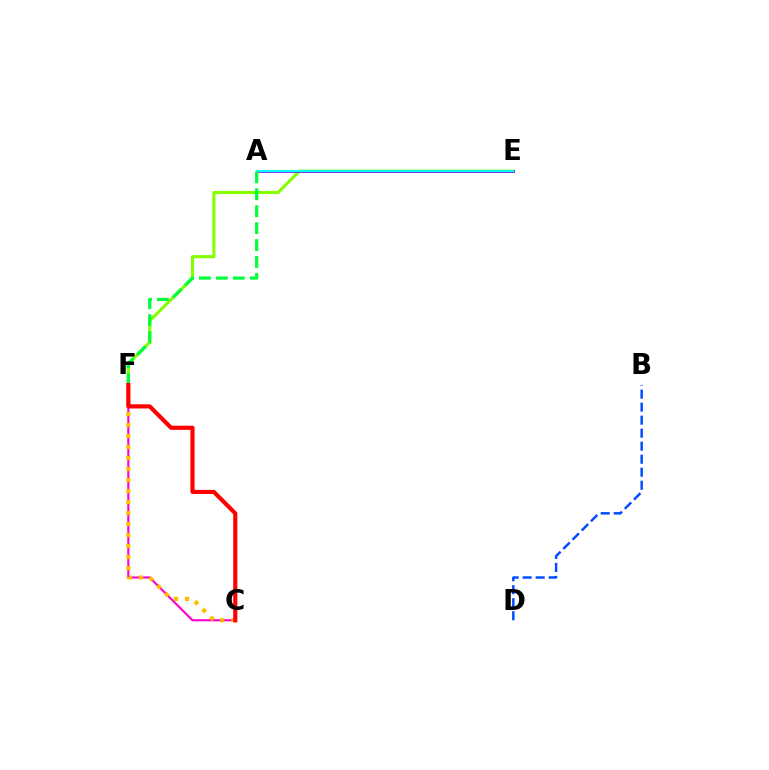{('B', 'D'): [{'color': '#004bff', 'line_style': 'dashed', 'thickness': 1.77}], ('C', 'F'): [{'color': '#ff00cf', 'line_style': 'solid', 'thickness': 1.54}, {'color': '#ffbd00', 'line_style': 'dotted', 'thickness': 2.99}, {'color': '#ff0000', 'line_style': 'solid', 'thickness': 2.98}], ('E', 'F'): [{'color': '#84ff00', 'line_style': 'solid', 'thickness': 2.25}], ('A', 'E'): [{'color': '#7200ff', 'line_style': 'solid', 'thickness': 1.87}, {'color': '#00fff6', 'line_style': 'solid', 'thickness': 1.53}], ('A', 'F'): [{'color': '#00ff39', 'line_style': 'dashed', 'thickness': 2.3}]}